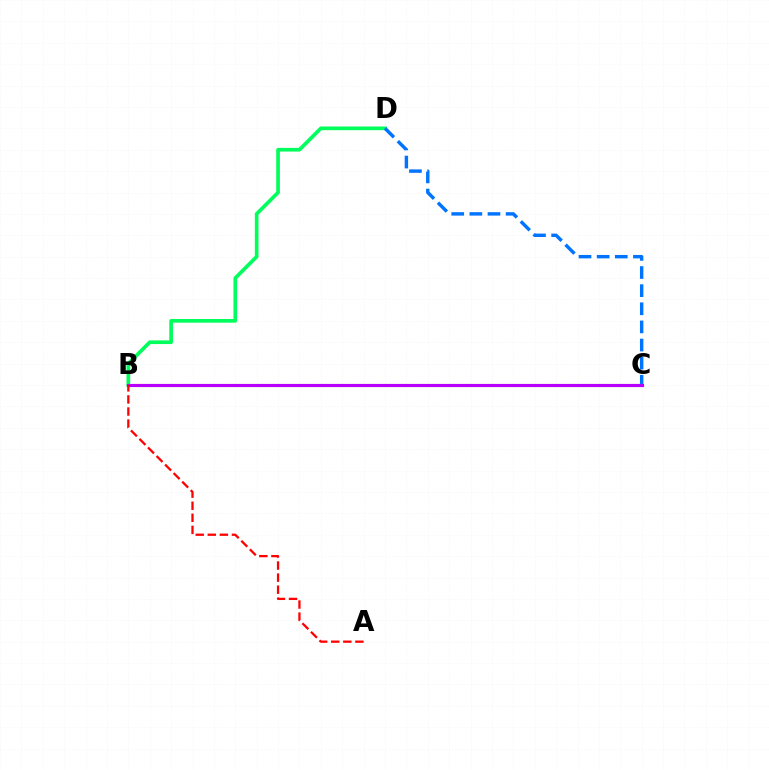{('B', 'D'): [{'color': '#00ff5c', 'line_style': 'solid', 'thickness': 2.65}], ('C', 'D'): [{'color': '#0074ff', 'line_style': 'dashed', 'thickness': 2.46}], ('B', 'C'): [{'color': '#d1ff00', 'line_style': 'dashed', 'thickness': 2.25}, {'color': '#b900ff', 'line_style': 'solid', 'thickness': 2.27}], ('A', 'B'): [{'color': '#ff0000', 'line_style': 'dashed', 'thickness': 1.64}]}